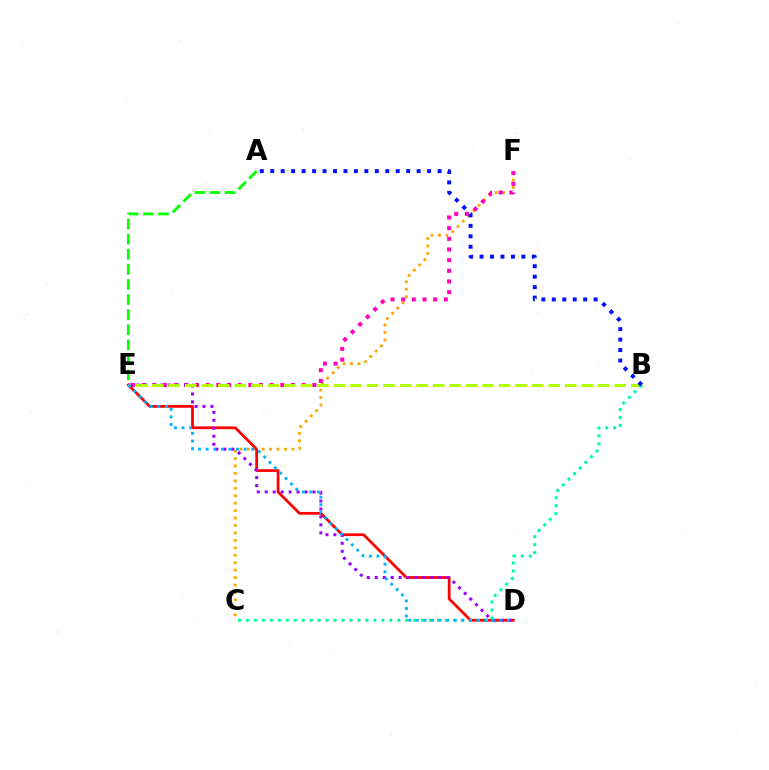{('C', 'F'): [{'color': '#ffa500', 'line_style': 'dotted', 'thickness': 2.02}], ('E', 'F'): [{'color': '#ff00bd', 'line_style': 'dotted', 'thickness': 2.9}], ('A', 'E'): [{'color': '#08ff00', 'line_style': 'dashed', 'thickness': 2.05}], ('D', 'E'): [{'color': '#ff0000', 'line_style': 'solid', 'thickness': 1.99}, {'color': '#9b00ff', 'line_style': 'dotted', 'thickness': 2.16}, {'color': '#00b5ff', 'line_style': 'dotted', 'thickness': 2.06}], ('B', 'E'): [{'color': '#b3ff00', 'line_style': 'dashed', 'thickness': 2.24}], ('B', 'C'): [{'color': '#00ff9d', 'line_style': 'dotted', 'thickness': 2.16}], ('A', 'B'): [{'color': '#0010ff', 'line_style': 'dotted', 'thickness': 2.84}]}